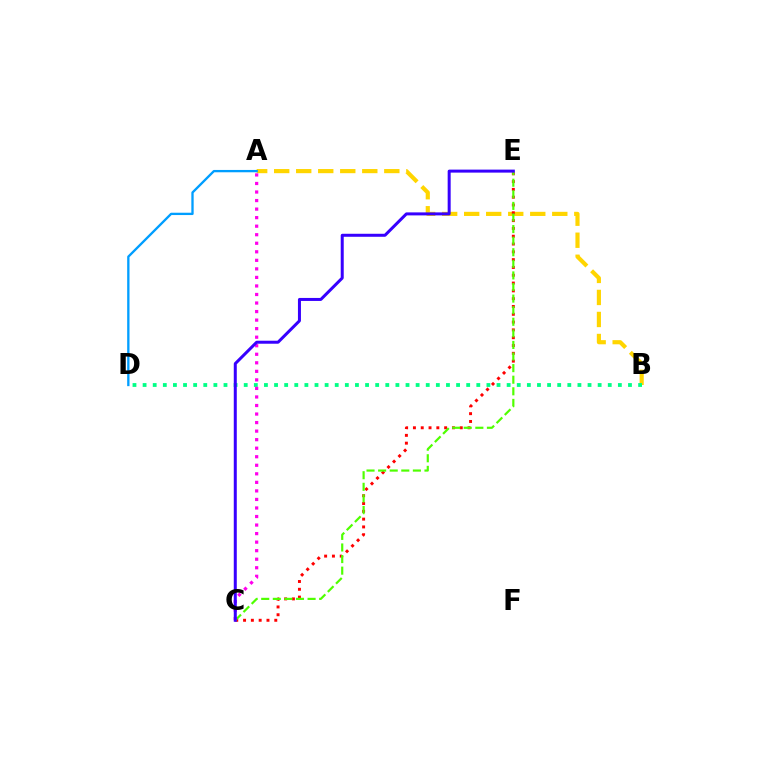{('A', 'B'): [{'color': '#ffd500', 'line_style': 'dashed', 'thickness': 2.99}], ('A', 'D'): [{'color': '#009eff', 'line_style': 'solid', 'thickness': 1.67}], ('C', 'E'): [{'color': '#ff0000', 'line_style': 'dotted', 'thickness': 2.12}, {'color': '#4fff00', 'line_style': 'dashed', 'thickness': 1.57}, {'color': '#3700ff', 'line_style': 'solid', 'thickness': 2.16}], ('B', 'D'): [{'color': '#00ff86', 'line_style': 'dotted', 'thickness': 2.75}], ('A', 'C'): [{'color': '#ff00ed', 'line_style': 'dotted', 'thickness': 2.32}]}